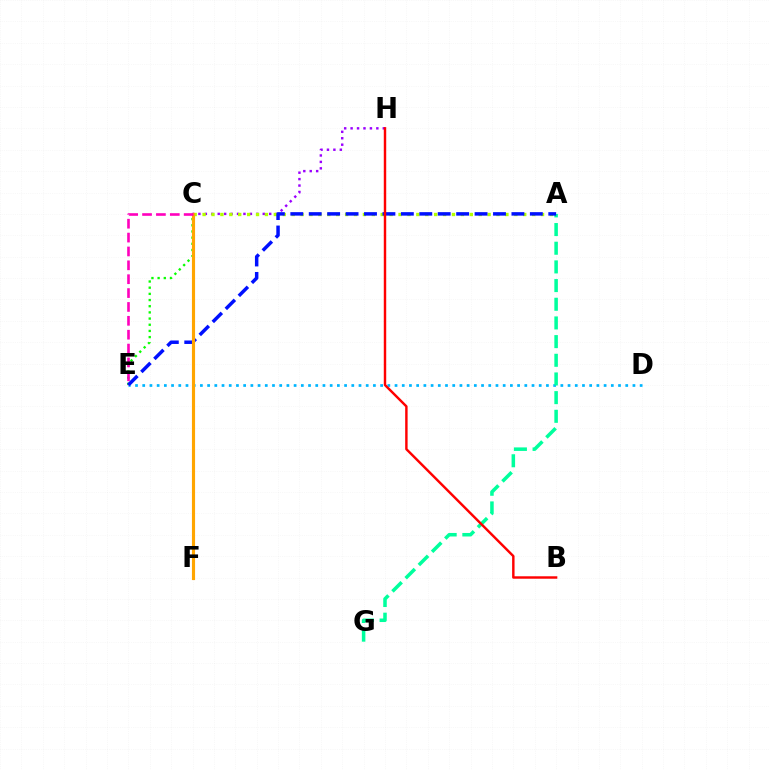{('C', 'H'): [{'color': '#9b00ff', 'line_style': 'dotted', 'thickness': 1.75}], ('D', 'E'): [{'color': '#00b5ff', 'line_style': 'dotted', 'thickness': 1.96}], ('A', 'G'): [{'color': '#00ff9d', 'line_style': 'dashed', 'thickness': 2.54}], ('C', 'E'): [{'color': '#08ff00', 'line_style': 'dotted', 'thickness': 1.68}, {'color': '#ff00bd', 'line_style': 'dashed', 'thickness': 1.88}], ('A', 'C'): [{'color': '#b3ff00', 'line_style': 'dotted', 'thickness': 2.42}], ('A', 'E'): [{'color': '#0010ff', 'line_style': 'dashed', 'thickness': 2.5}], ('C', 'F'): [{'color': '#ffa500', 'line_style': 'solid', 'thickness': 2.26}], ('B', 'H'): [{'color': '#ff0000', 'line_style': 'solid', 'thickness': 1.75}]}